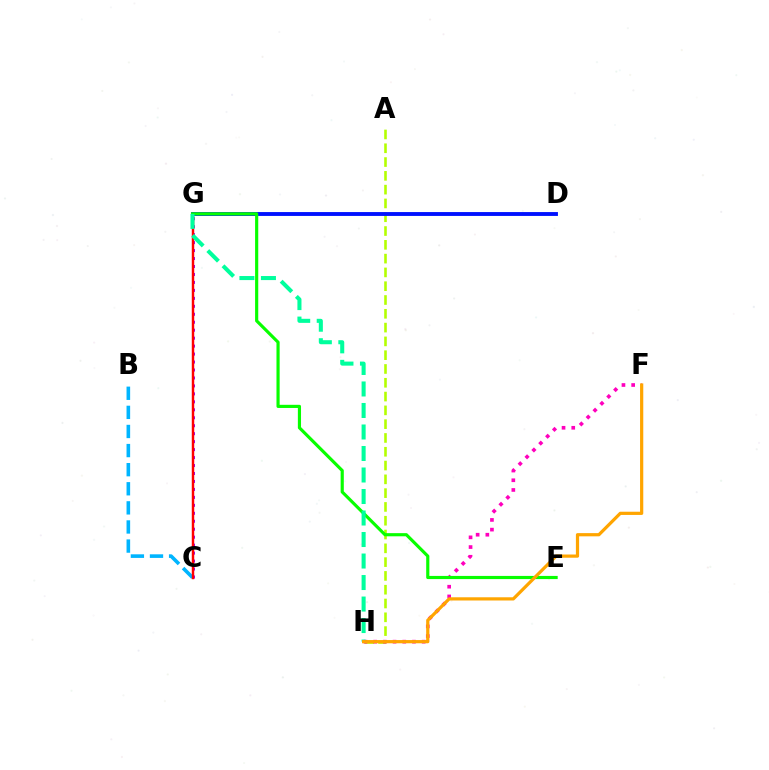{('B', 'C'): [{'color': '#00b5ff', 'line_style': 'dashed', 'thickness': 2.59}], ('A', 'H'): [{'color': '#b3ff00', 'line_style': 'dashed', 'thickness': 1.87}], ('C', 'G'): [{'color': '#9b00ff', 'line_style': 'dotted', 'thickness': 2.16}, {'color': '#ff0000', 'line_style': 'solid', 'thickness': 1.76}], ('F', 'H'): [{'color': '#ff00bd', 'line_style': 'dotted', 'thickness': 2.64}, {'color': '#ffa500', 'line_style': 'solid', 'thickness': 2.31}], ('D', 'G'): [{'color': '#0010ff', 'line_style': 'solid', 'thickness': 2.78}], ('E', 'G'): [{'color': '#08ff00', 'line_style': 'solid', 'thickness': 2.27}], ('G', 'H'): [{'color': '#00ff9d', 'line_style': 'dashed', 'thickness': 2.92}]}